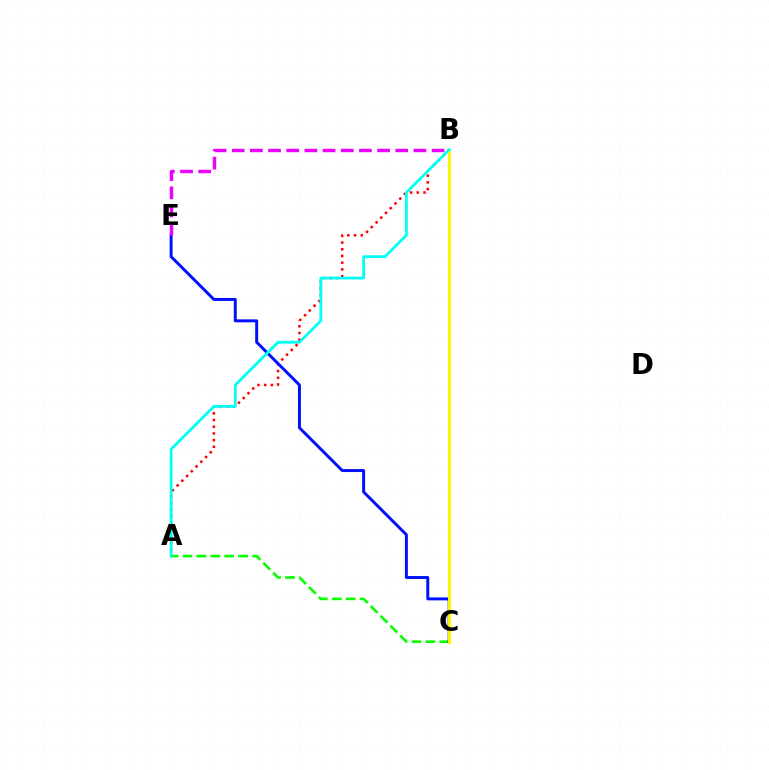{('A', 'C'): [{'color': '#08ff00', 'line_style': 'dashed', 'thickness': 1.89}], ('A', 'B'): [{'color': '#ff0000', 'line_style': 'dotted', 'thickness': 1.82}, {'color': '#00fff6', 'line_style': 'solid', 'thickness': 1.99}], ('C', 'E'): [{'color': '#0010ff', 'line_style': 'solid', 'thickness': 2.13}], ('B', 'C'): [{'color': '#fcf500', 'line_style': 'solid', 'thickness': 2.15}], ('B', 'E'): [{'color': '#ee00ff', 'line_style': 'dashed', 'thickness': 2.47}]}